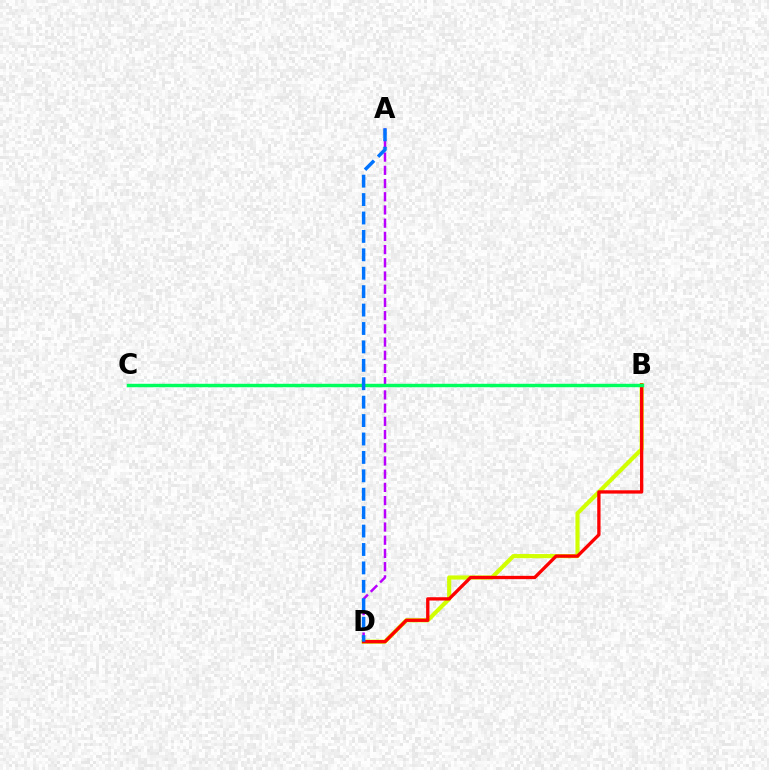{('A', 'D'): [{'color': '#b900ff', 'line_style': 'dashed', 'thickness': 1.79}, {'color': '#0074ff', 'line_style': 'dashed', 'thickness': 2.5}], ('B', 'D'): [{'color': '#d1ff00', 'line_style': 'solid', 'thickness': 2.98}, {'color': '#ff0000', 'line_style': 'solid', 'thickness': 2.39}], ('B', 'C'): [{'color': '#00ff5c', 'line_style': 'solid', 'thickness': 2.47}]}